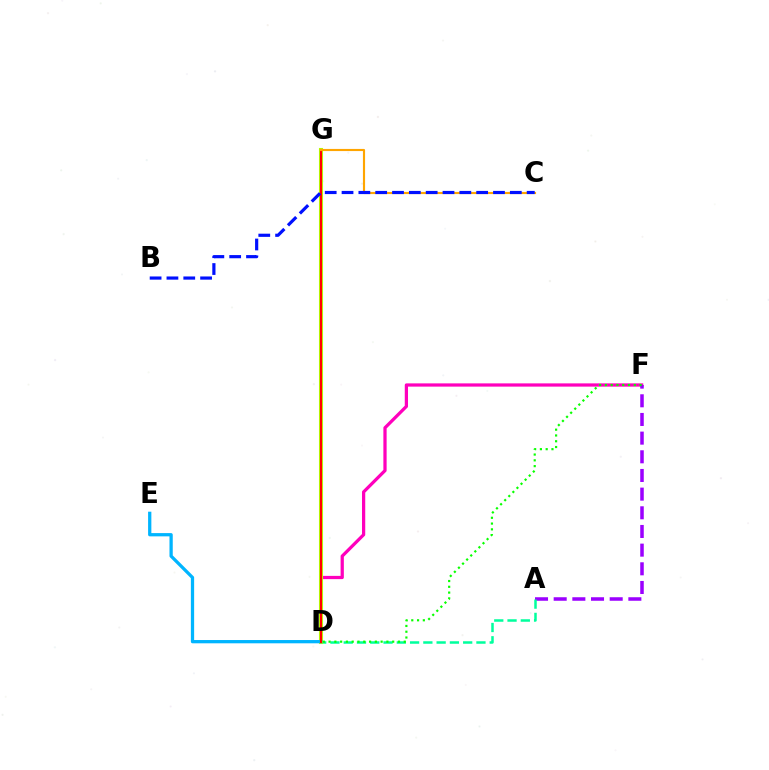{('D', 'F'): [{'color': '#ff00bd', 'line_style': 'solid', 'thickness': 2.33}, {'color': '#08ff00', 'line_style': 'dotted', 'thickness': 1.57}], ('A', 'F'): [{'color': '#9b00ff', 'line_style': 'dashed', 'thickness': 2.54}], ('A', 'D'): [{'color': '#00ff9d', 'line_style': 'dashed', 'thickness': 1.8}], ('D', 'G'): [{'color': '#b3ff00', 'line_style': 'solid', 'thickness': 2.95}, {'color': '#ff0000', 'line_style': 'solid', 'thickness': 1.51}], ('D', 'E'): [{'color': '#00b5ff', 'line_style': 'solid', 'thickness': 2.35}], ('C', 'G'): [{'color': '#ffa500', 'line_style': 'solid', 'thickness': 1.54}], ('B', 'C'): [{'color': '#0010ff', 'line_style': 'dashed', 'thickness': 2.29}]}